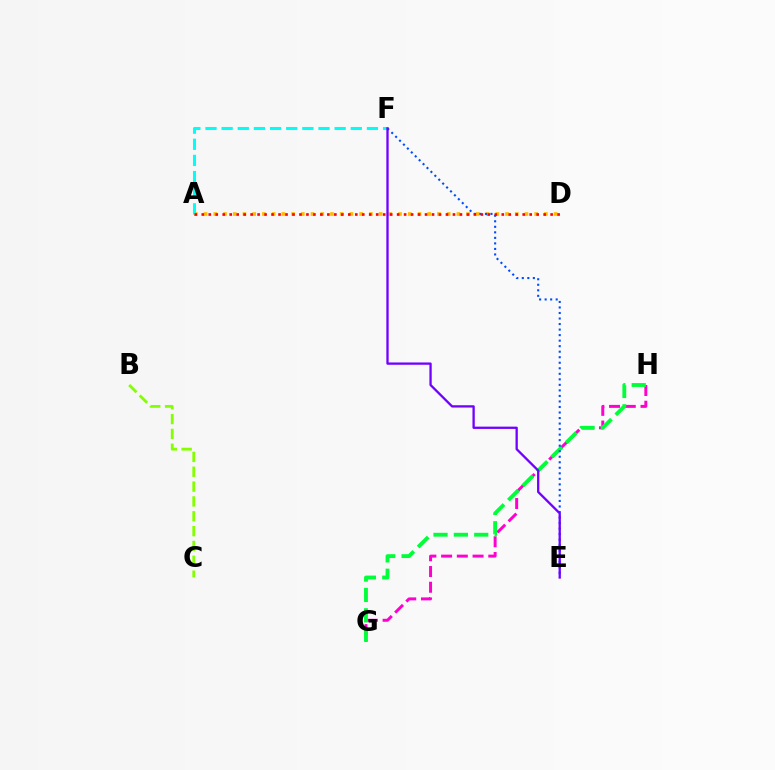{('G', 'H'): [{'color': '#ff00cf', 'line_style': 'dashed', 'thickness': 2.14}, {'color': '#00ff39', 'line_style': 'dashed', 'thickness': 2.77}], ('B', 'C'): [{'color': '#84ff00', 'line_style': 'dashed', 'thickness': 2.02}], ('A', 'D'): [{'color': '#ffbd00', 'line_style': 'dotted', 'thickness': 2.64}, {'color': '#ff0000', 'line_style': 'dotted', 'thickness': 1.9}], ('A', 'F'): [{'color': '#00fff6', 'line_style': 'dashed', 'thickness': 2.19}], ('E', 'F'): [{'color': '#004bff', 'line_style': 'dotted', 'thickness': 1.5}, {'color': '#7200ff', 'line_style': 'solid', 'thickness': 1.66}]}